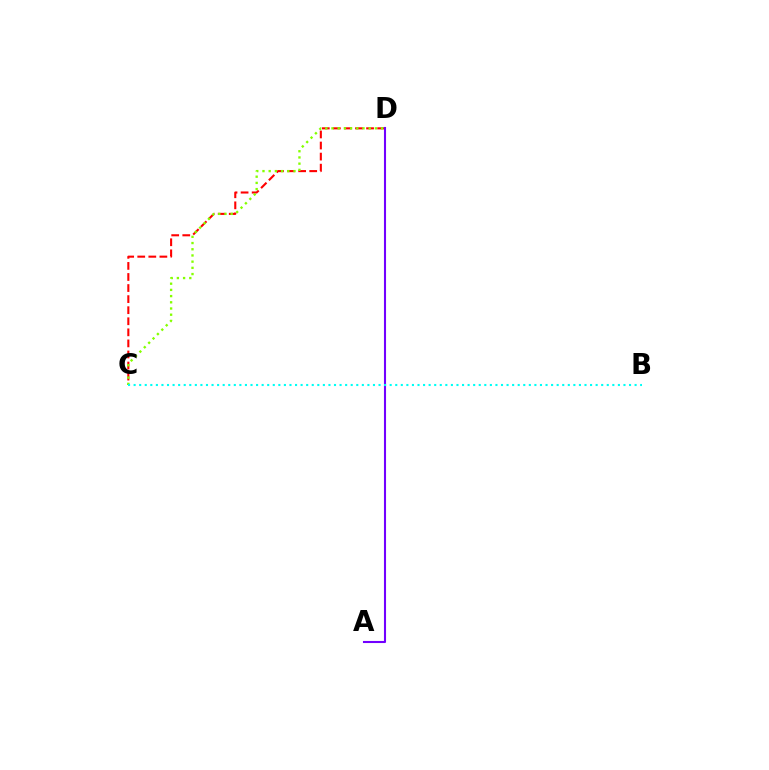{('C', 'D'): [{'color': '#ff0000', 'line_style': 'dashed', 'thickness': 1.5}, {'color': '#84ff00', 'line_style': 'dotted', 'thickness': 1.69}], ('A', 'D'): [{'color': '#7200ff', 'line_style': 'solid', 'thickness': 1.5}], ('B', 'C'): [{'color': '#00fff6', 'line_style': 'dotted', 'thickness': 1.51}]}